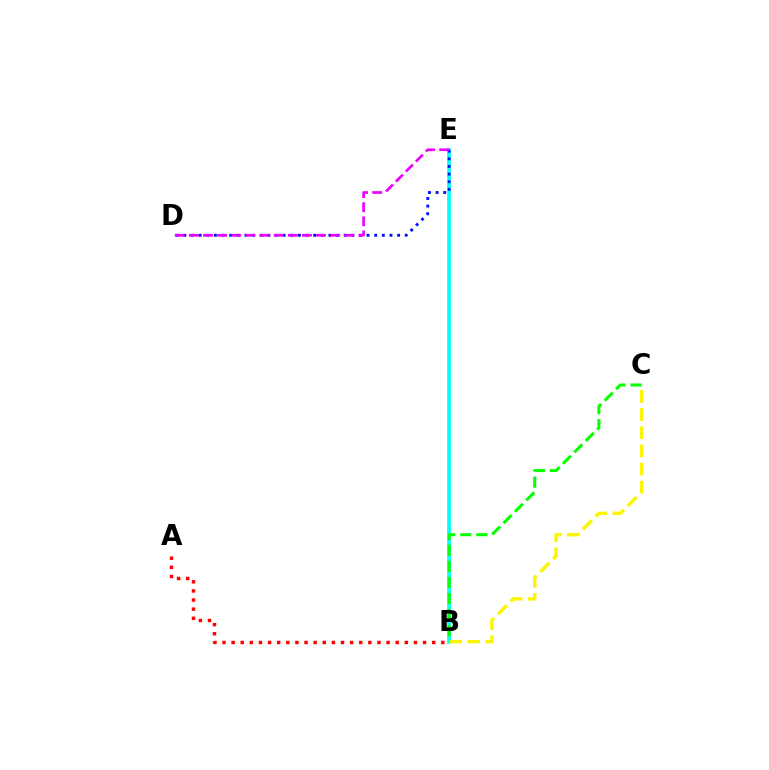{('B', 'E'): [{'color': '#00fff6', 'line_style': 'solid', 'thickness': 2.62}], ('B', 'C'): [{'color': '#08ff00', 'line_style': 'dashed', 'thickness': 2.19}, {'color': '#fcf500', 'line_style': 'dashed', 'thickness': 2.47}], ('D', 'E'): [{'color': '#0010ff', 'line_style': 'dotted', 'thickness': 2.07}, {'color': '#ee00ff', 'line_style': 'dashed', 'thickness': 1.92}], ('A', 'B'): [{'color': '#ff0000', 'line_style': 'dotted', 'thickness': 2.48}]}